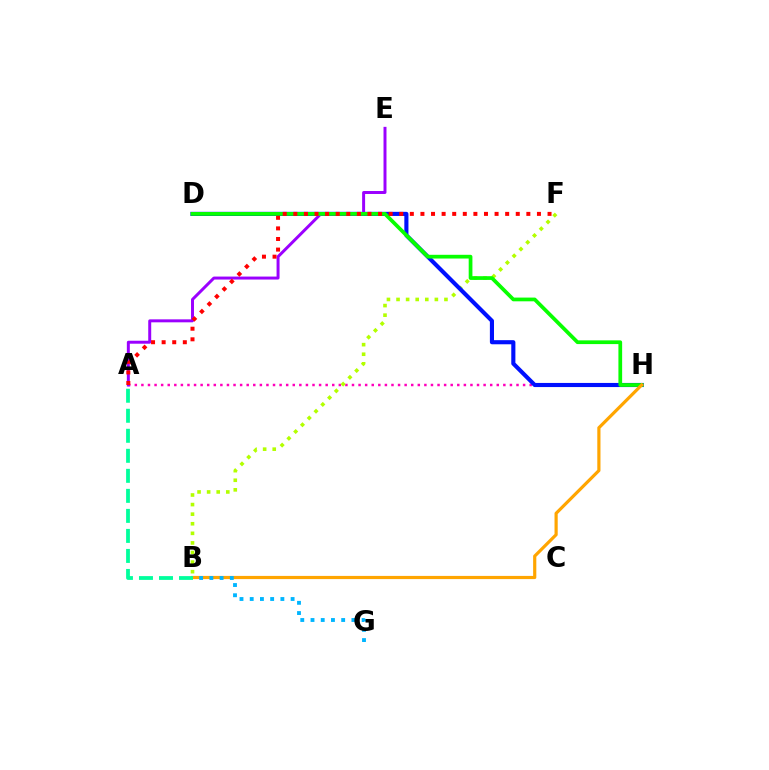{('A', 'H'): [{'color': '#ff00bd', 'line_style': 'dotted', 'thickness': 1.79}], ('B', 'F'): [{'color': '#b3ff00', 'line_style': 'dotted', 'thickness': 2.6}], ('D', 'H'): [{'color': '#0010ff', 'line_style': 'solid', 'thickness': 2.96}, {'color': '#08ff00', 'line_style': 'solid', 'thickness': 2.68}], ('A', 'E'): [{'color': '#9b00ff', 'line_style': 'solid', 'thickness': 2.14}], ('B', 'H'): [{'color': '#ffa500', 'line_style': 'solid', 'thickness': 2.29}], ('B', 'G'): [{'color': '#00b5ff', 'line_style': 'dotted', 'thickness': 2.78}], ('A', 'B'): [{'color': '#00ff9d', 'line_style': 'dashed', 'thickness': 2.72}], ('A', 'F'): [{'color': '#ff0000', 'line_style': 'dotted', 'thickness': 2.88}]}